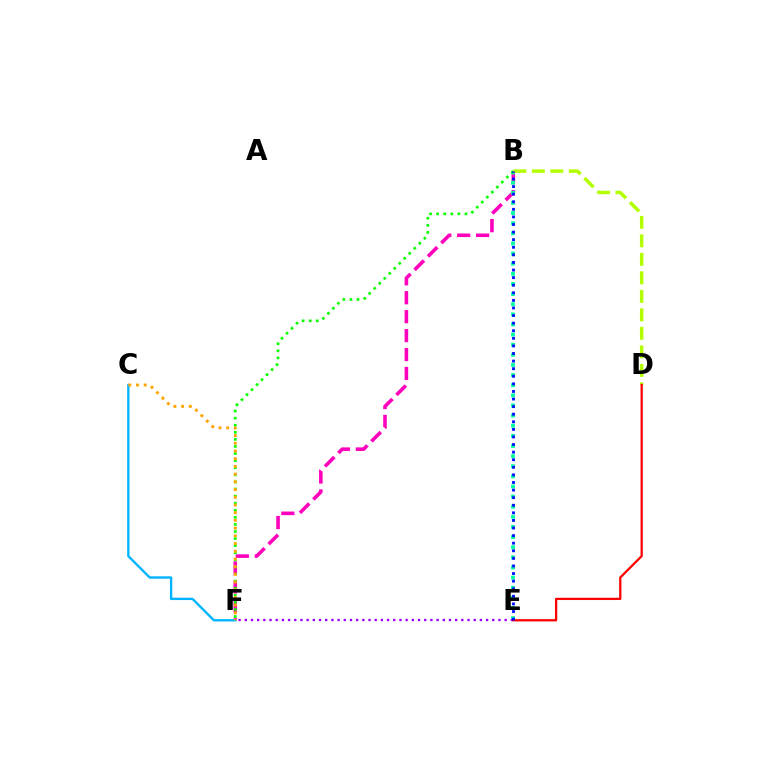{('B', 'F'): [{'color': '#ff00bd', 'line_style': 'dashed', 'thickness': 2.57}, {'color': '#08ff00', 'line_style': 'dotted', 'thickness': 1.93}], ('B', 'E'): [{'color': '#00ff9d', 'line_style': 'dotted', 'thickness': 2.75}, {'color': '#0010ff', 'line_style': 'dotted', 'thickness': 2.06}], ('B', 'D'): [{'color': '#b3ff00', 'line_style': 'dashed', 'thickness': 2.51}], ('C', 'F'): [{'color': '#00b5ff', 'line_style': 'solid', 'thickness': 1.69}, {'color': '#ffa500', 'line_style': 'dotted', 'thickness': 2.09}], ('E', 'F'): [{'color': '#9b00ff', 'line_style': 'dotted', 'thickness': 1.68}], ('D', 'E'): [{'color': '#ff0000', 'line_style': 'solid', 'thickness': 1.63}]}